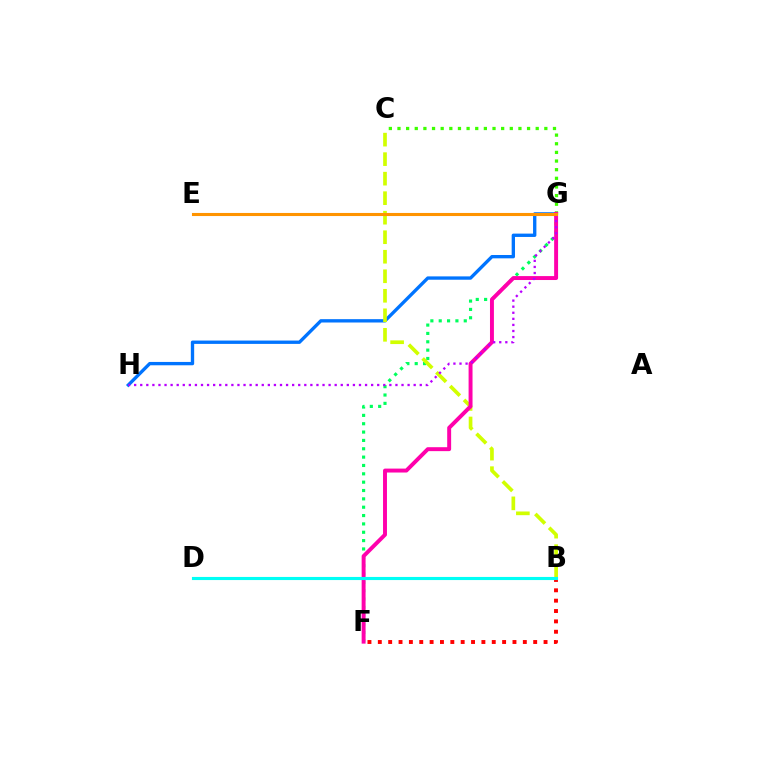{('F', 'G'): [{'color': '#00ff5c', 'line_style': 'dotted', 'thickness': 2.27}, {'color': '#ff00ac', 'line_style': 'solid', 'thickness': 2.83}], ('B', 'F'): [{'color': '#ff0000', 'line_style': 'dotted', 'thickness': 2.81}], ('G', 'H'): [{'color': '#0074ff', 'line_style': 'solid', 'thickness': 2.41}, {'color': '#b900ff', 'line_style': 'dotted', 'thickness': 1.65}], ('B', 'C'): [{'color': '#d1ff00', 'line_style': 'dashed', 'thickness': 2.65}], ('C', 'G'): [{'color': '#3dff00', 'line_style': 'dotted', 'thickness': 2.35}], ('B', 'D'): [{'color': '#2500ff', 'line_style': 'dashed', 'thickness': 1.9}, {'color': '#00fff6', 'line_style': 'solid', 'thickness': 2.24}], ('E', 'G'): [{'color': '#ff9400', 'line_style': 'solid', 'thickness': 2.22}]}